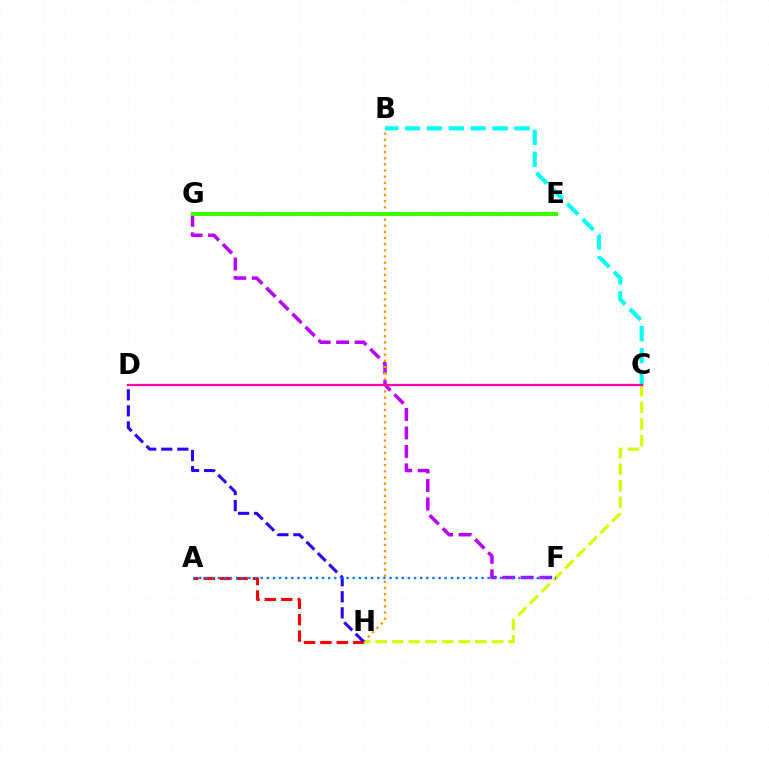{('F', 'G'): [{'color': '#b900ff', 'line_style': 'dashed', 'thickness': 2.51}], ('A', 'H'): [{'color': '#ff0000', 'line_style': 'dashed', 'thickness': 2.23}], ('E', 'G'): [{'color': '#00ff5c', 'line_style': 'dotted', 'thickness': 2.97}, {'color': '#3dff00', 'line_style': 'solid', 'thickness': 2.91}], ('C', 'H'): [{'color': '#d1ff00', 'line_style': 'dashed', 'thickness': 2.26}], ('B', 'H'): [{'color': '#ff9400', 'line_style': 'dotted', 'thickness': 1.67}], ('B', 'C'): [{'color': '#00fff6', 'line_style': 'dashed', 'thickness': 2.97}], ('C', 'D'): [{'color': '#ff00ac', 'line_style': 'solid', 'thickness': 1.63}], ('D', 'H'): [{'color': '#2500ff', 'line_style': 'dashed', 'thickness': 2.18}], ('A', 'F'): [{'color': '#0074ff', 'line_style': 'dotted', 'thickness': 1.67}]}